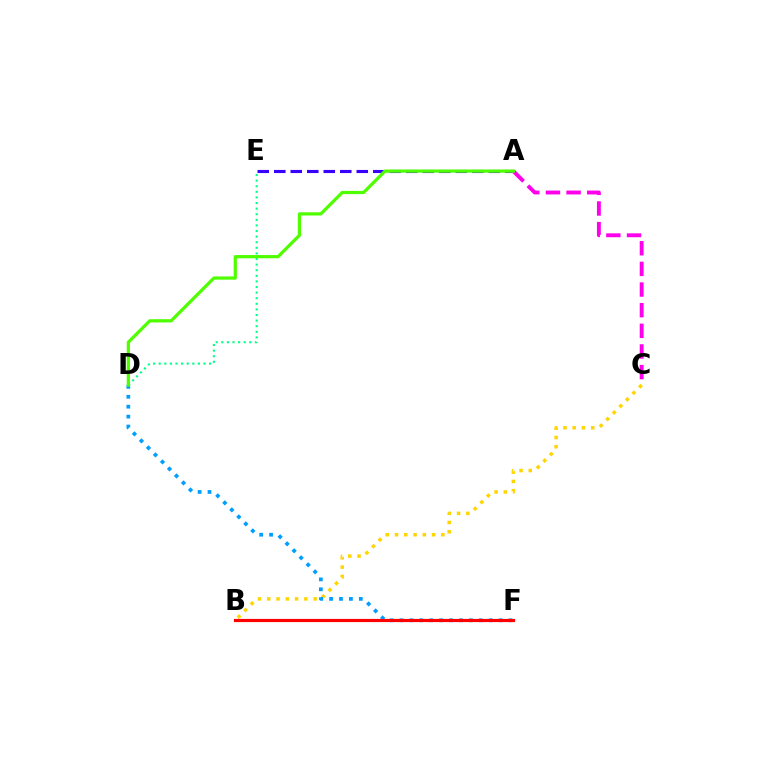{('A', 'E'): [{'color': '#3700ff', 'line_style': 'dashed', 'thickness': 2.24}], ('A', 'C'): [{'color': '#ff00ed', 'line_style': 'dashed', 'thickness': 2.8}], ('B', 'C'): [{'color': '#ffd500', 'line_style': 'dotted', 'thickness': 2.52}], ('D', 'F'): [{'color': '#009eff', 'line_style': 'dotted', 'thickness': 2.69}], ('D', 'E'): [{'color': '#00ff86', 'line_style': 'dotted', 'thickness': 1.52}], ('B', 'F'): [{'color': '#ff0000', 'line_style': 'solid', 'thickness': 2.28}], ('A', 'D'): [{'color': '#4fff00', 'line_style': 'solid', 'thickness': 2.33}]}